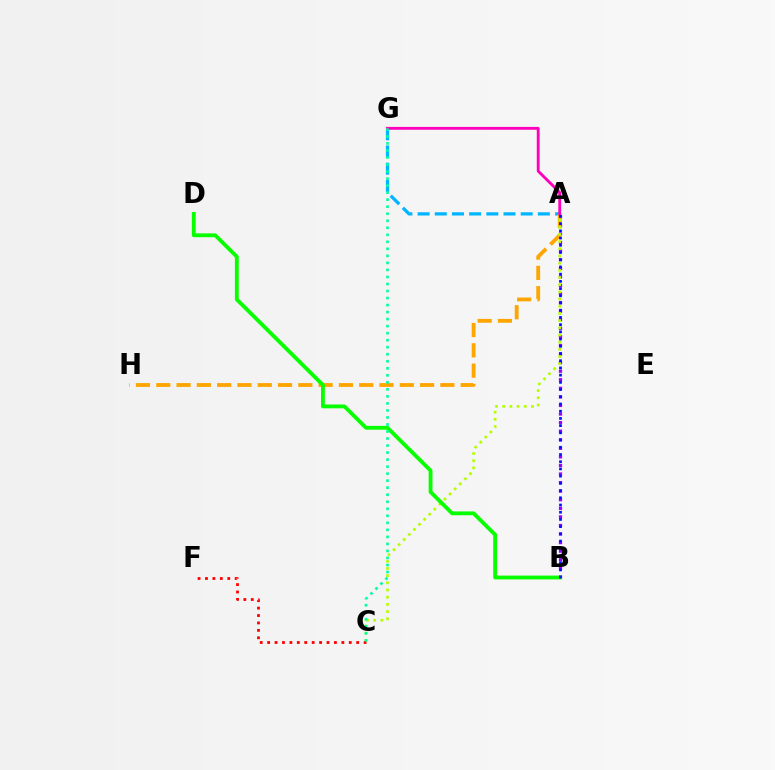{('A', 'G'): [{'color': '#00b5ff', 'line_style': 'dashed', 'thickness': 2.33}, {'color': '#ff00bd', 'line_style': 'solid', 'thickness': 2.05}], ('A', 'B'): [{'color': '#9b00ff', 'line_style': 'dotted', 'thickness': 2.33}, {'color': '#0010ff', 'line_style': 'dotted', 'thickness': 1.96}], ('A', 'H'): [{'color': '#ffa500', 'line_style': 'dashed', 'thickness': 2.76}], ('A', 'C'): [{'color': '#b3ff00', 'line_style': 'dotted', 'thickness': 1.95}], ('C', 'F'): [{'color': '#ff0000', 'line_style': 'dotted', 'thickness': 2.02}], ('B', 'D'): [{'color': '#08ff00', 'line_style': 'solid', 'thickness': 2.76}], ('C', 'G'): [{'color': '#00ff9d', 'line_style': 'dotted', 'thickness': 1.91}]}